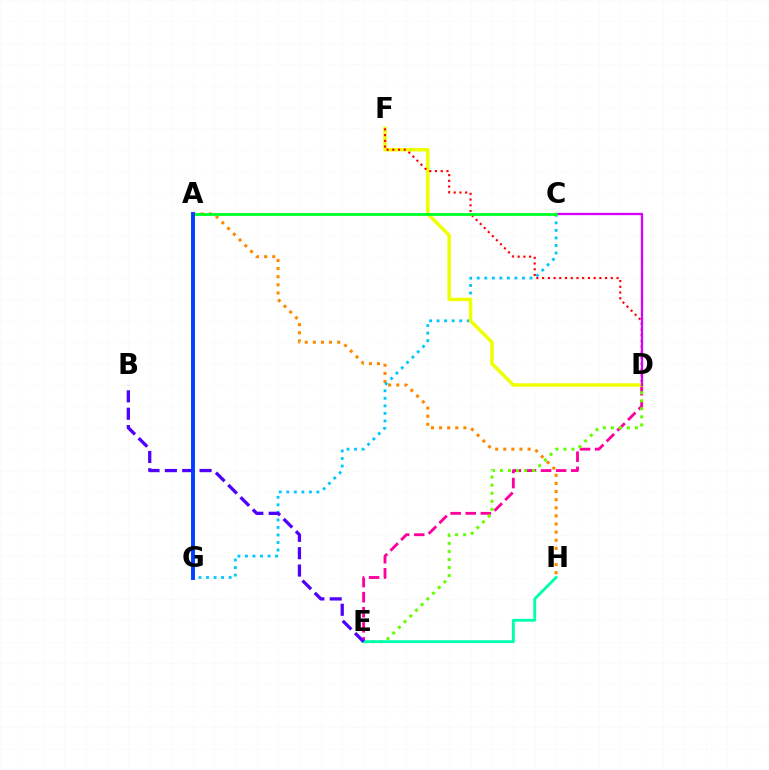{('D', 'E'): [{'color': '#ff00a0', 'line_style': 'dashed', 'thickness': 2.05}, {'color': '#66ff00', 'line_style': 'dotted', 'thickness': 2.18}], ('A', 'H'): [{'color': '#ff8800', 'line_style': 'dotted', 'thickness': 2.21}], ('C', 'G'): [{'color': '#00c7ff', 'line_style': 'dotted', 'thickness': 2.05}], ('D', 'F'): [{'color': '#eeff00', 'line_style': 'solid', 'thickness': 2.49}, {'color': '#ff0000', 'line_style': 'dotted', 'thickness': 1.56}], ('E', 'H'): [{'color': '#00ffaf', 'line_style': 'solid', 'thickness': 2.07}], ('B', 'E'): [{'color': '#4f00ff', 'line_style': 'dashed', 'thickness': 2.36}], ('C', 'D'): [{'color': '#d600ff', 'line_style': 'solid', 'thickness': 1.65}], ('A', 'C'): [{'color': '#00ff27', 'line_style': 'solid', 'thickness': 2.03}], ('A', 'G'): [{'color': '#003fff', 'line_style': 'solid', 'thickness': 2.81}]}